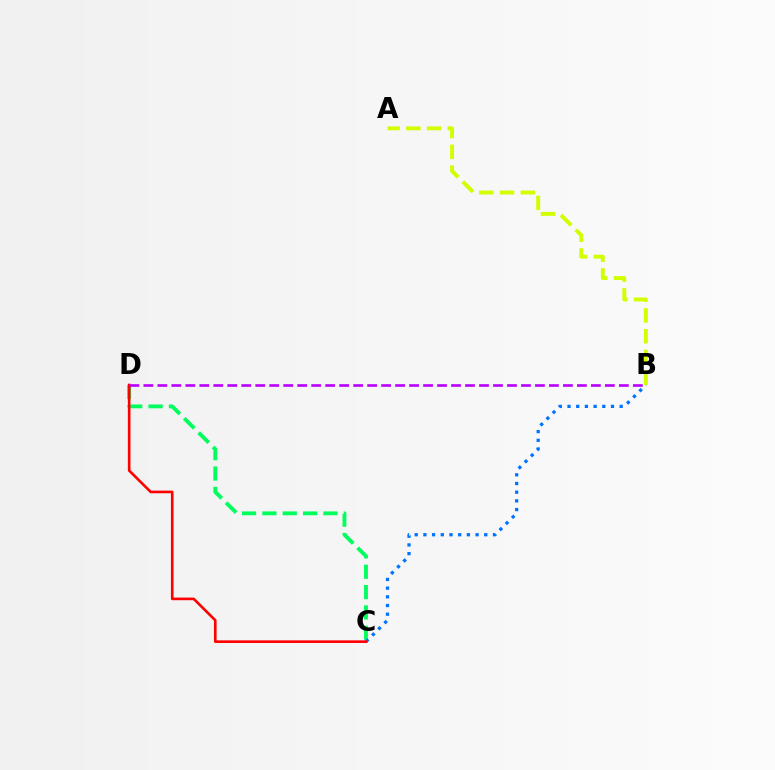{('C', 'D'): [{'color': '#00ff5c', 'line_style': 'dashed', 'thickness': 2.76}, {'color': '#ff0000', 'line_style': 'solid', 'thickness': 1.89}], ('B', 'C'): [{'color': '#0074ff', 'line_style': 'dotted', 'thickness': 2.36}], ('A', 'B'): [{'color': '#d1ff00', 'line_style': 'dashed', 'thickness': 2.82}], ('B', 'D'): [{'color': '#b900ff', 'line_style': 'dashed', 'thickness': 1.9}]}